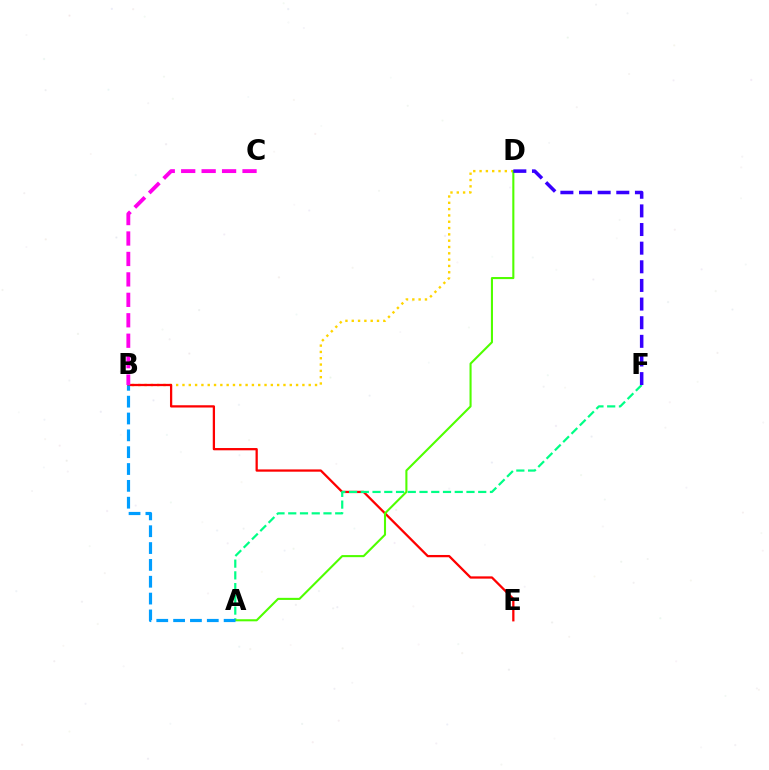{('B', 'D'): [{'color': '#ffd500', 'line_style': 'dotted', 'thickness': 1.71}], ('B', 'E'): [{'color': '#ff0000', 'line_style': 'solid', 'thickness': 1.64}], ('A', 'F'): [{'color': '#00ff86', 'line_style': 'dashed', 'thickness': 1.6}], ('A', 'D'): [{'color': '#4fff00', 'line_style': 'solid', 'thickness': 1.5}], ('D', 'F'): [{'color': '#3700ff', 'line_style': 'dashed', 'thickness': 2.53}], ('A', 'B'): [{'color': '#009eff', 'line_style': 'dashed', 'thickness': 2.29}], ('B', 'C'): [{'color': '#ff00ed', 'line_style': 'dashed', 'thickness': 2.78}]}